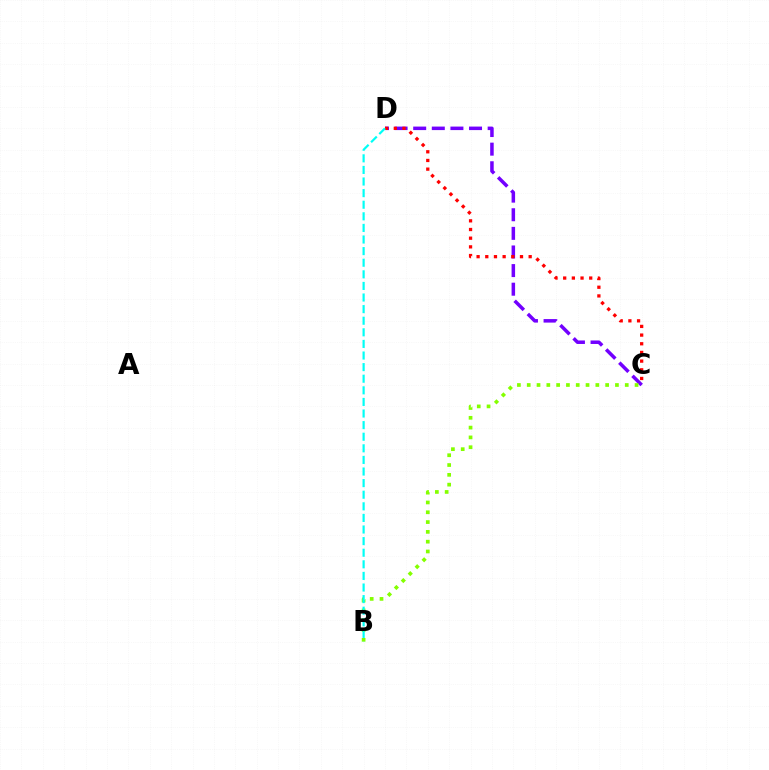{('C', 'D'): [{'color': '#7200ff', 'line_style': 'dashed', 'thickness': 2.53}, {'color': '#ff0000', 'line_style': 'dotted', 'thickness': 2.36}], ('B', 'C'): [{'color': '#84ff00', 'line_style': 'dotted', 'thickness': 2.66}], ('B', 'D'): [{'color': '#00fff6', 'line_style': 'dashed', 'thickness': 1.58}]}